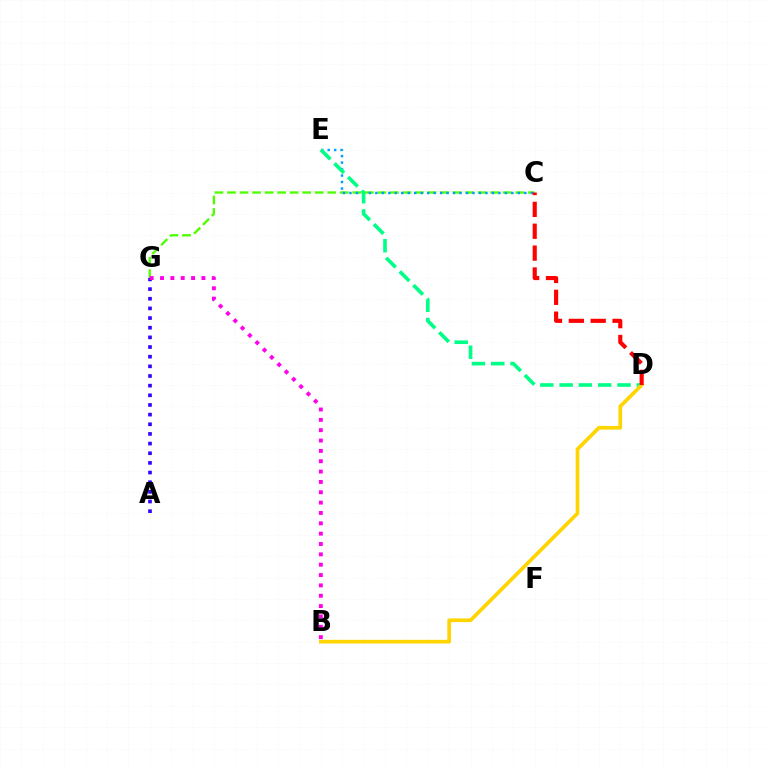{('C', 'G'): [{'color': '#4fff00', 'line_style': 'dashed', 'thickness': 1.7}], ('C', 'E'): [{'color': '#009eff', 'line_style': 'dotted', 'thickness': 1.76}], ('D', 'E'): [{'color': '#00ff86', 'line_style': 'dashed', 'thickness': 2.62}], ('A', 'G'): [{'color': '#3700ff', 'line_style': 'dotted', 'thickness': 2.62}], ('B', 'D'): [{'color': '#ffd500', 'line_style': 'solid', 'thickness': 2.66}], ('C', 'D'): [{'color': '#ff0000', 'line_style': 'dashed', 'thickness': 2.97}], ('B', 'G'): [{'color': '#ff00ed', 'line_style': 'dotted', 'thickness': 2.81}]}